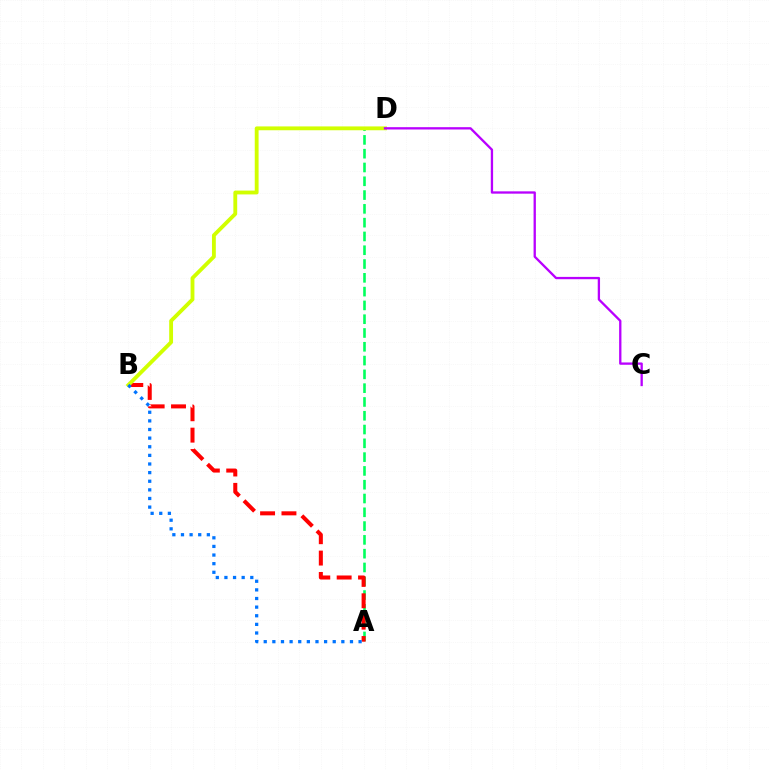{('A', 'D'): [{'color': '#00ff5c', 'line_style': 'dashed', 'thickness': 1.87}], ('A', 'B'): [{'color': '#ff0000', 'line_style': 'dashed', 'thickness': 2.9}, {'color': '#0074ff', 'line_style': 'dotted', 'thickness': 2.34}], ('B', 'D'): [{'color': '#d1ff00', 'line_style': 'solid', 'thickness': 2.76}], ('C', 'D'): [{'color': '#b900ff', 'line_style': 'solid', 'thickness': 1.66}]}